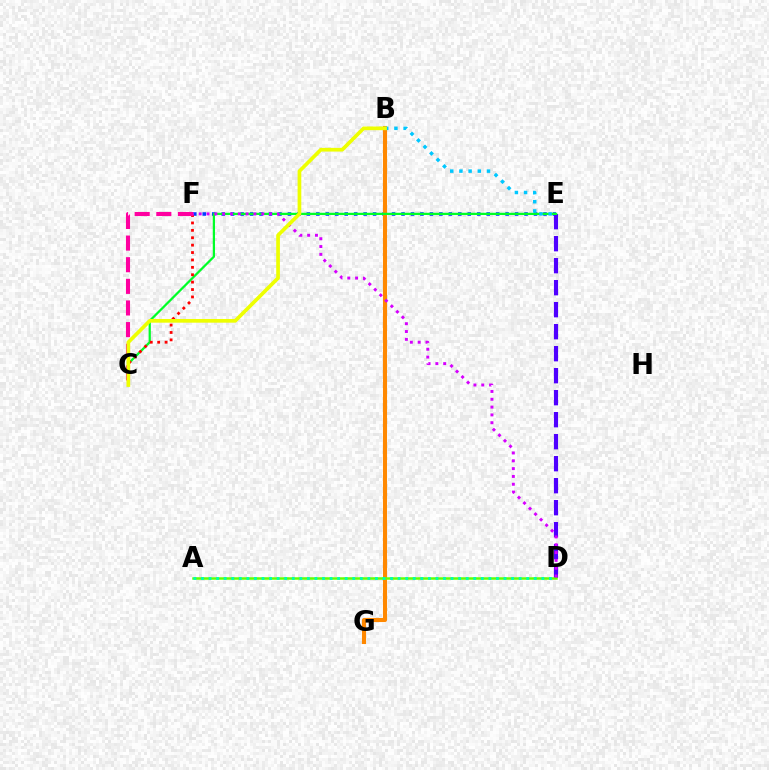{('E', 'F'): [{'color': '#003fff', 'line_style': 'dotted', 'thickness': 2.57}], ('D', 'E'): [{'color': '#4f00ff', 'line_style': 'dashed', 'thickness': 2.99}], ('B', 'G'): [{'color': '#ff8800', 'line_style': 'solid', 'thickness': 2.93}], ('C', 'E'): [{'color': '#00ff27', 'line_style': 'solid', 'thickness': 1.62}], ('A', 'D'): [{'color': '#66ff00', 'line_style': 'solid', 'thickness': 1.8}, {'color': '#00ffaf', 'line_style': 'dotted', 'thickness': 2.05}], ('C', 'F'): [{'color': '#ff0000', 'line_style': 'dotted', 'thickness': 2.01}, {'color': '#ff00a0', 'line_style': 'dashed', 'thickness': 2.94}], ('D', 'F'): [{'color': '#d600ff', 'line_style': 'dotted', 'thickness': 2.12}], ('B', 'E'): [{'color': '#00c7ff', 'line_style': 'dotted', 'thickness': 2.5}], ('B', 'C'): [{'color': '#eeff00', 'line_style': 'solid', 'thickness': 2.66}]}